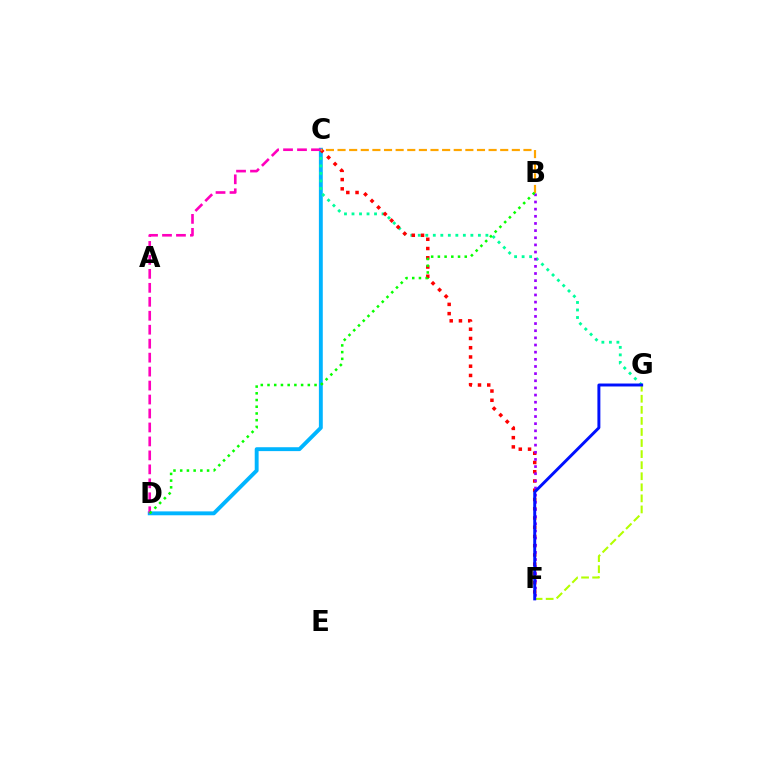{('C', 'D'): [{'color': '#00b5ff', 'line_style': 'solid', 'thickness': 2.8}, {'color': '#ff00bd', 'line_style': 'dashed', 'thickness': 1.9}], ('C', 'G'): [{'color': '#00ff9d', 'line_style': 'dotted', 'thickness': 2.04}], ('C', 'F'): [{'color': '#ff0000', 'line_style': 'dotted', 'thickness': 2.51}], ('B', 'C'): [{'color': '#ffa500', 'line_style': 'dashed', 'thickness': 1.58}], ('B', 'F'): [{'color': '#9b00ff', 'line_style': 'dotted', 'thickness': 1.94}], ('B', 'D'): [{'color': '#08ff00', 'line_style': 'dotted', 'thickness': 1.83}], ('F', 'G'): [{'color': '#b3ff00', 'line_style': 'dashed', 'thickness': 1.5}, {'color': '#0010ff', 'line_style': 'solid', 'thickness': 2.12}]}